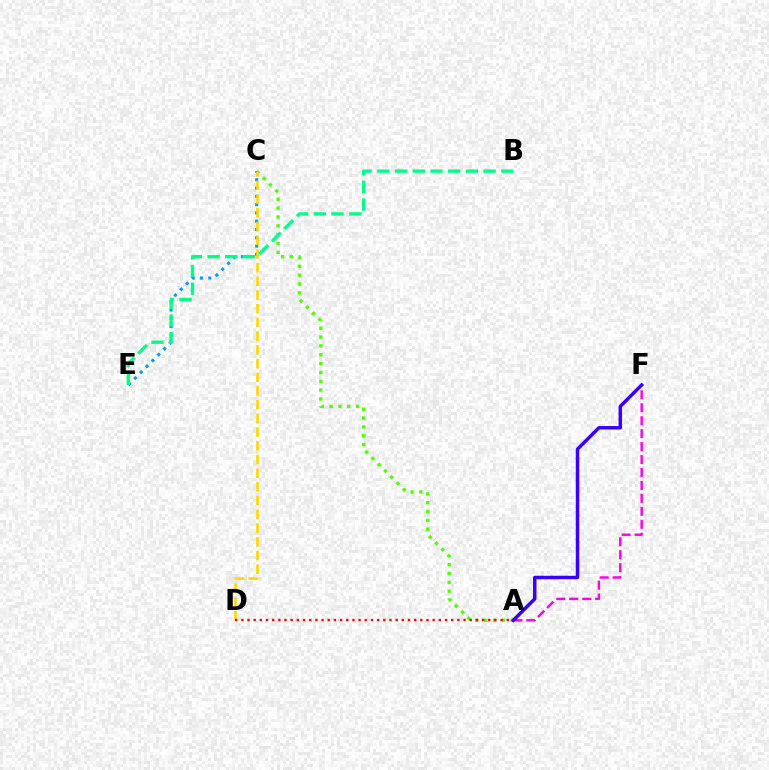{('A', 'C'): [{'color': '#4fff00', 'line_style': 'dotted', 'thickness': 2.4}], ('C', 'E'): [{'color': '#009eff', 'line_style': 'dotted', 'thickness': 2.25}], ('C', 'D'): [{'color': '#ffd500', 'line_style': 'dashed', 'thickness': 1.86}], ('B', 'E'): [{'color': '#00ff86', 'line_style': 'dashed', 'thickness': 2.41}], ('A', 'D'): [{'color': '#ff0000', 'line_style': 'dotted', 'thickness': 1.68}], ('A', 'F'): [{'color': '#ff00ed', 'line_style': 'dashed', 'thickness': 1.76}, {'color': '#3700ff', 'line_style': 'solid', 'thickness': 2.5}]}